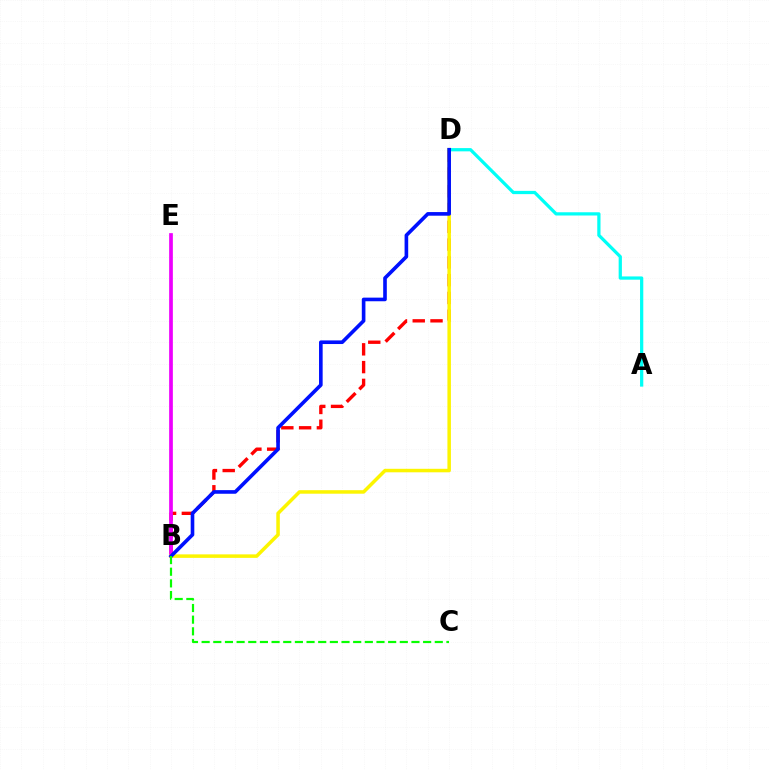{('B', 'D'): [{'color': '#ff0000', 'line_style': 'dashed', 'thickness': 2.41}, {'color': '#fcf500', 'line_style': 'solid', 'thickness': 2.52}, {'color': '#0010ff', 'line_style': 'solid', 'thickness': 2.61}], ('A', 'D'): [{'color': '#00fff6', 'line_style': 'solid', 'thickness': 2.34}], ('B', 'E'): [{'color': '#ee00ff', 'line_style': 'solid', 'thickness': 2.67}], ('B', 'C'): [{'color': '#08ff00', 'line_style': 'dashed', 'thickness': 1.58}]}